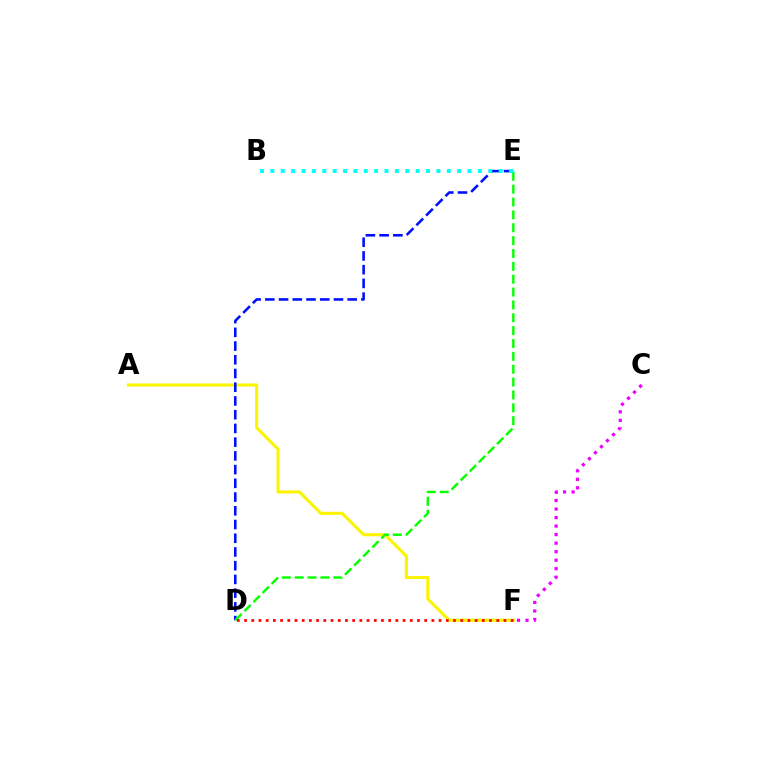{('A', 'F'): [{'color': '#fcf500', 'line_style': 'solid', 'thickness': 2.23}], ('C', 'F'): [{'color': '#ee00ff', 'line_style': 'dotted', 'thickness': 2.31}], ('D', 'E'): [{'color': '#0010ff', 'line_style': 'dashed', 'thickness': 1.86}, {'color': '#08ff00', 'line_style': 'dashed', 'thickness': 1.75}], ('B', 'E'): [{'color': '#00fff6', 'line_style': 'dotted', 'thickness': 2.82}], ('D', 'F'): [{'color': '#ff0000', 'line_style': 'dotted', 'thickness': 1.96}]}